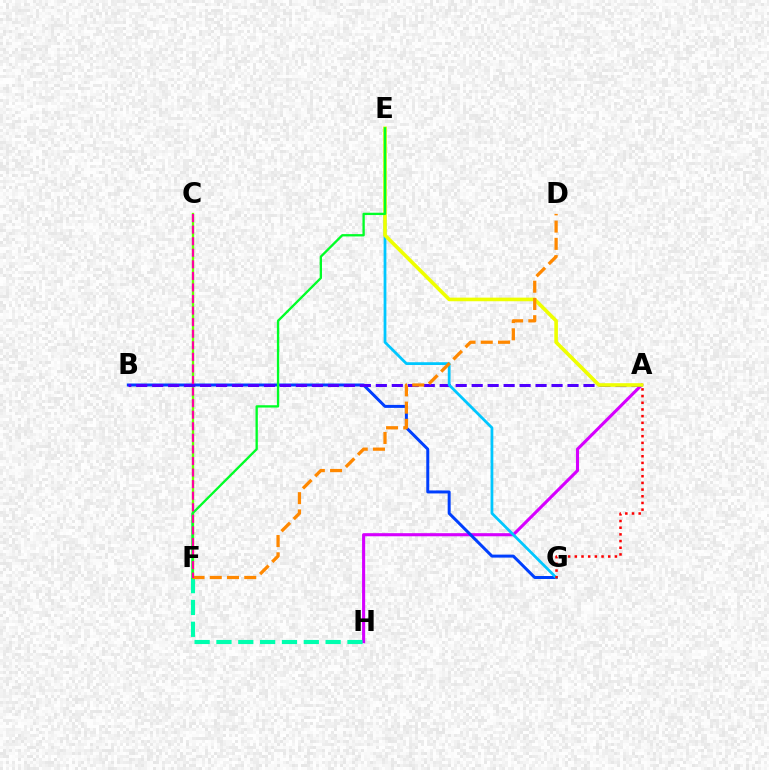{('A', 'H'): [{'color': '#d600ff', 'line_style': 'solid', 'thickness': 2.23}], ('C', 'F'): [{'color': '#66ff00', 'line_style': 'solid', 'thickness': 1.69}, {'color': '#ff00a0', 'line_style': 'dashed', 'thickness': 1.57}], ('B', 'G'): [{'color': '#003fff', 'line_style': 'solid', 'thickness': 2.15}], ('A', 'B'): [{'color': '#4f00ff', 'line_style': 'dashed', 'thickness': 2.17}], ('E', 'G'): [{'color': '#00c7ff', 'line_style': 'solid', 'thickness': 1.99}], ('A', 'E'): [{'color': '#eeff00', 'line_style': 'solid', 'thickness': 2.6}], ('F', 'H'): [{'color': '#00ffaf', 'line_style': 'dashed', 'thickness': 2.97}], ('A', 'G'): [{'color': '#ff0000', 'line_style': 'dotted', 'thickness': 1.81}], ('E', 'F'): [{'color': '#00ff27', 'line_style': 'solid', 'thickness': 1.67}], ('D', 'F'): [{'color': '#ff8800', 'line_style': 'dashed', 'thickness': 2.34}]}